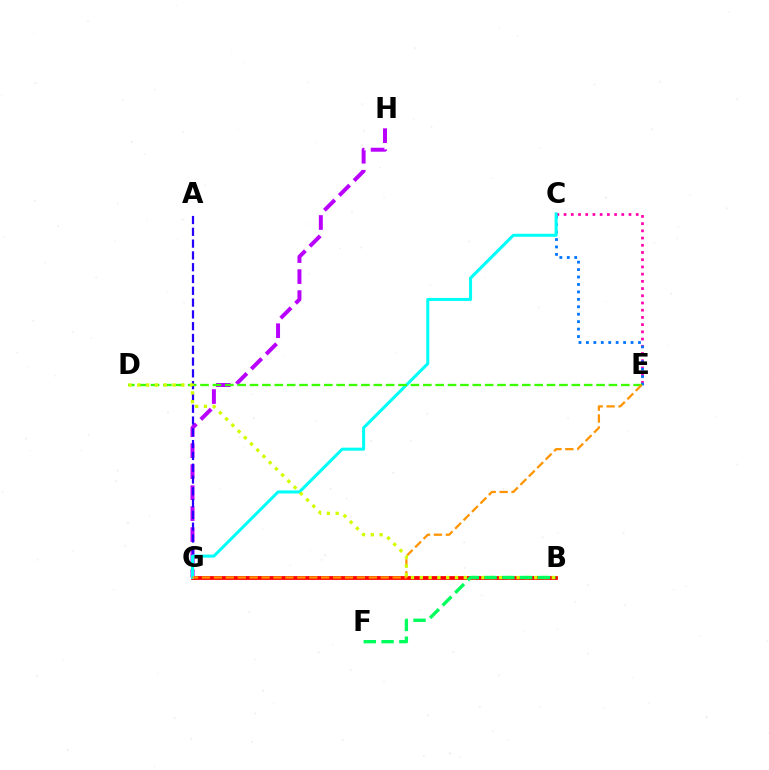{('C', 'E'): [{'color': '#ff00ac', 'line_style': 'dotted', 'thickness': 1.96}, {'color': '#0074ff', 'line_style': 'dotted', 'thickness': 2.02}], ('B', 'G'): [{'color': '#ff0000', 'line_style': 'solid', 'thickness': 2.73}], ('G', 'H'): [{'color': '#b900ff', 'line_style': 'dashed', 'thickness': 2.85}], ('A', 'G'): [{'color': '#2500ff', 'line_style': 'dashed', 'thickness': 1.6}], ('C', 'G'): [{'color': '#00fff6', 'line_style': 'solid', 'thickness': 2.18}], ('D', 'E'): [{'color': '#3dff00', 'line_style': 'dashed', 'thickness': 1.68}], ('E', 'G'): [{'color': '#ff9400', 'line_style': 'dashed', 'thickness': 1.62}], ('B', 'D'): [{'color': '#d1ff00', 'line_style': 'dotted', 'thickness': 2.39}], ('B', 'F'): [{'color': '#00ff5c', 'line_style': 'dashed', 'thickness': 2.41}]}